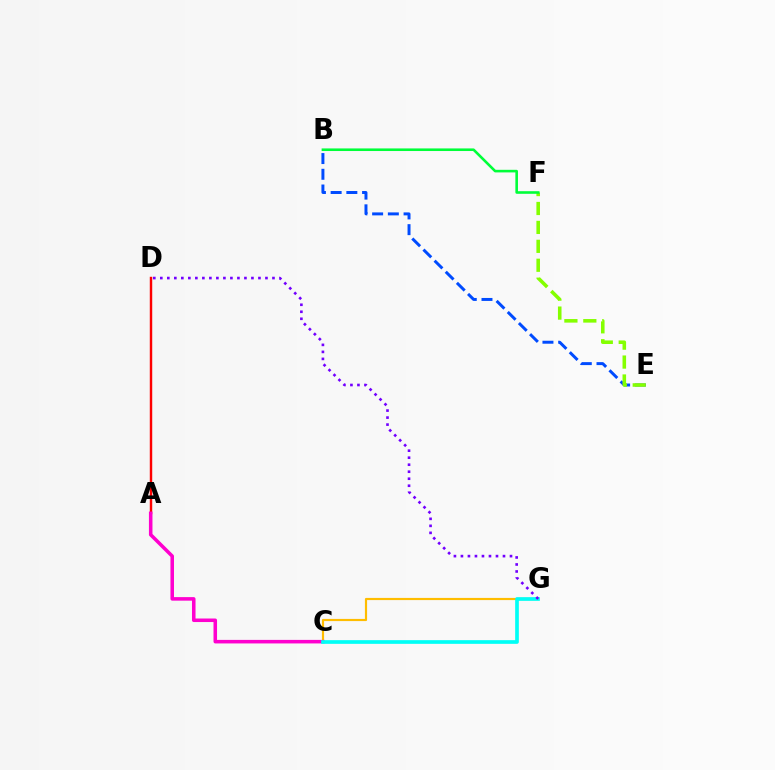{('A', 'D'): [{'color': '#ff0000', 'line_style': 'solid', 'thickness': 1.76}], ('C', 'G'): [{'color': '#ffbd00', 'line_style': 'solid', 'thickness': 1.56}, {'color': '#00fff6', 'line_style': 'solid', 'thickness': 2.65}], ('A', 'C'): [{'color': '#ff00cf', 'line_style': 'solid', 'thickness': 2.55}], ('B', 'E'): [{'color': '#004bff', 'line_style': 'dashed', 'thickness': 2.14}], ('D', 'G'): [{'color': '#7200ff', 'line_style': 'dotted', 'thickness': 1.9}], ('E', 'F'): [{'color': '#84ff00', 'line_style': 'dashed', 'thickness': 2.57}], ('B', 'F'): [{'color': '#00ff39', 'line_style': 'solid', 'thickness': 1.87}]}